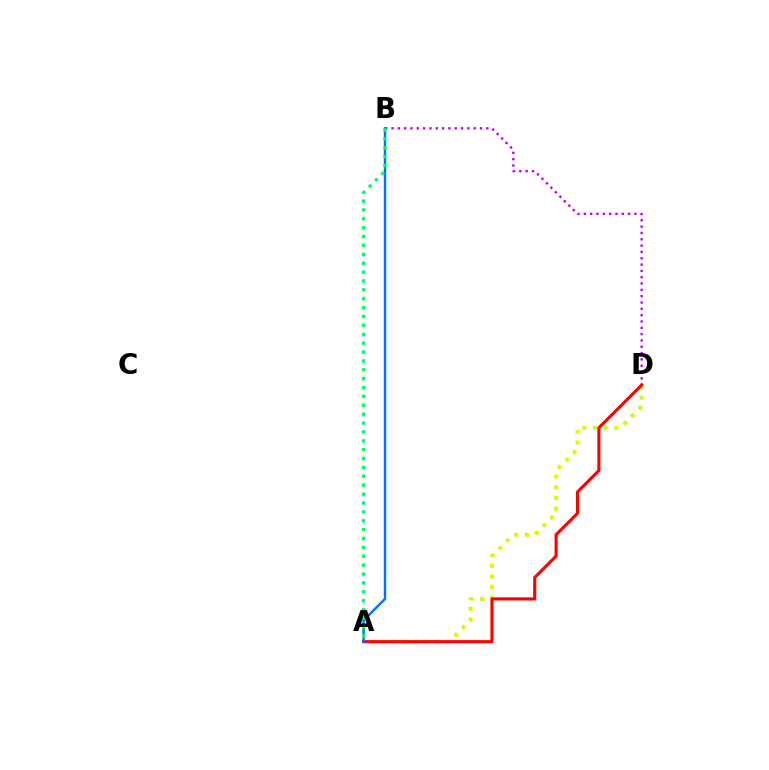{('A', 'D'): [{'color': '#d1ff00', 'line_style': 'dotted', 'thickness': 2.91}, {'color': '#ff0000', 'line_style': 'solid', 'thickness': 2.24}], ('B', 'D'): [{'color': '#b900ff', 'line_style': 'dotted', 'thickness': 1.72}], ('A', 'B'): [{'color': '#0074ff', 'line_style': 'solid', 'thickness': 1.75}, {'color': '#00ff5c', 'line_style': 'dotted', 'thickness': 2.41}]}